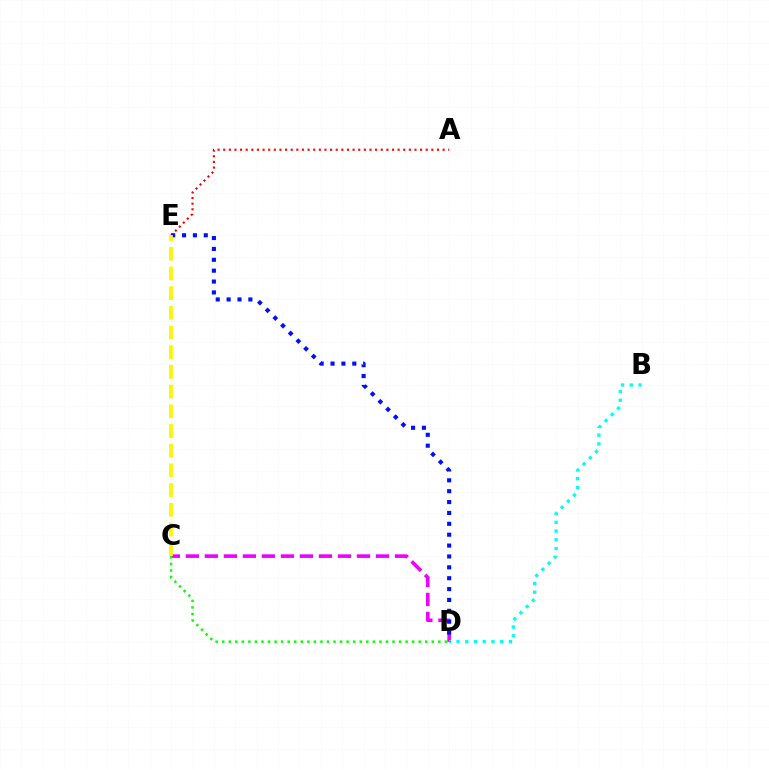{('A', 'E'): [{'color': '#ff0000', 'line_style': 'dotted', 'thickness': 1.53}], ('C', 'D'): [{'color': '#ee00ff', 'line_style': 'dashed', 'thickness': 2.58}, {'color': '#08ff00', 'line_style': 'dotted', 'thickness': 1.78}], ('B', 'D'): [{'color': '#00fff6', 'line_style': 'dotted', 'thickness': 2.38}], ('D', 'E'): [{'color': '#0010ff', 'line_style': 'dotted', 'thickness': 2.95}], ('C', 'E'): [{'color': '#fcf500', 'line_style': 'dashed', 'thickness': 2.68}]}